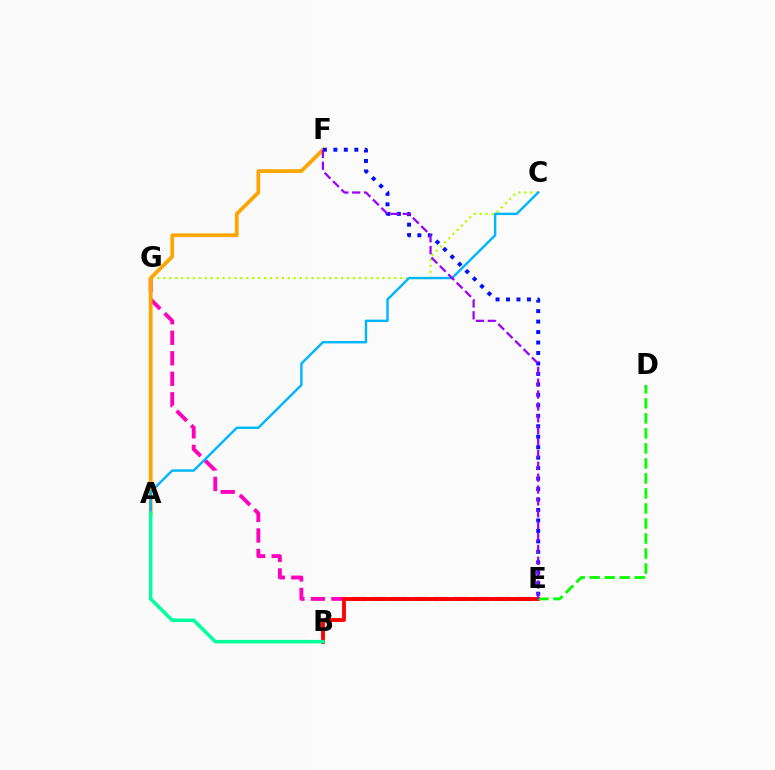{('E', 'G'): [{'color': '#ff00bd', 'line_style': 'dashed', 'thickness': 2.79}], ('C', 'G'): [{'color': '#b3ff00', 'line_style': 'dotted', 'thickness': 1.61}], ('A', 'F'): [{'color': '#ffa500', 'line_style': 'solid', 'thickness': 2.71}], ('E', 'F'): [{'color': '#0010ff', 'line_style': 'dotted', 'thickness': 2.84}, {'color': '#9b00ff', 'line_style': 'dashed', 'thickness': 1.61}], ('B', 'E'): [{'color': '#ff0000', 'line_style': 'solid', 'thickness': 2.77}], ('A', 'C'): [{'color': '#00b5ff', 'line_style': 'solid', 'thickness': 1.73}], ('A', 'B'): [{'color': '#00ff9d', 'line_style': 'solid', 'thickness': 2.53}], ('D', 'E'): [{'color': '#08ff00', 'line_style': 'dashed', 'thickness': 2.04}]}